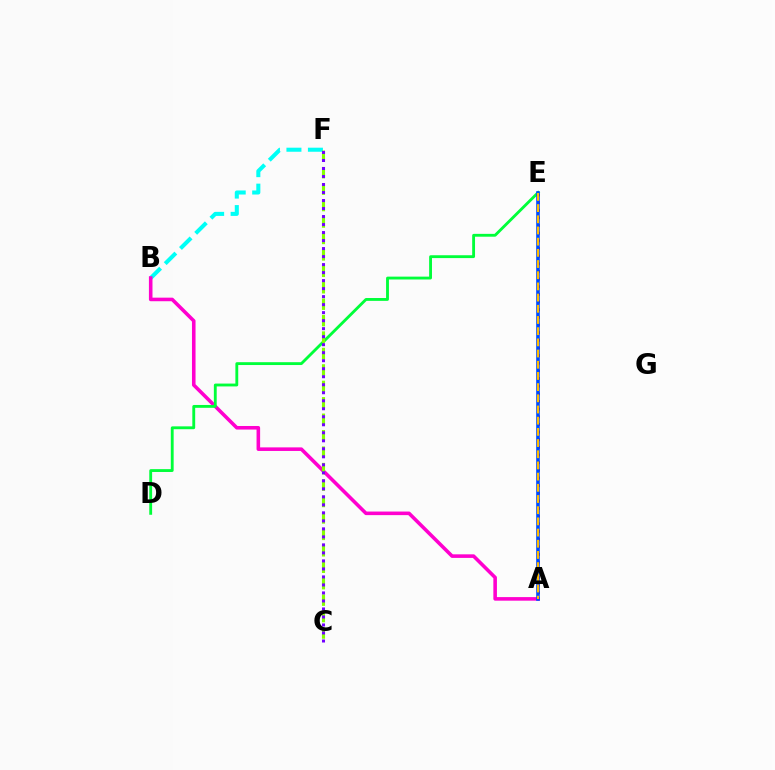{('B', 'F'): [{'color': '#00fff6', 'line_style': 'dashed', 'thickness': 2.92}], ('A', 'B'): [{'color': '#ff00cf', 'line_style': 'solid', 'thickness': 2.57}], ('D', 'E'): [{'color': '#00ff39', 'line_style': 'solid', 'thickness': 2.05}], ('A', 'E'): [{'color': '#ff0000', 'line_style': 'dotted', 'thickness': 2.08}, {'color': '#004bff', 'line_style': 'solid', 'thickness': 2.61}, {'color': '#ffbd00', 'line_style': 'dashed', 'thickness': 1.52}], ('C', 'F'): [{'color': '#84ff00', 'line_style': 'dashed', 'thickness': 2.23}, {'color': '#7200ff', 'line_style': 'dotted', 'thickness': 2.18}]}